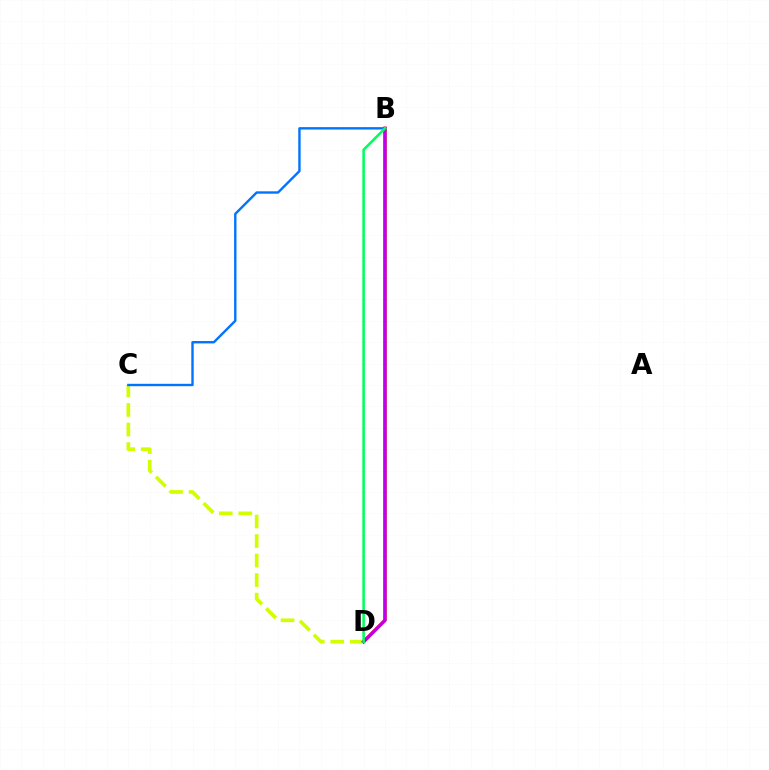{('C', 'D'): [{'color': '#d1ff00', 'line_style': 'dashed', 'thickness': 2.65}], ('B', 'D'): [{'color': '#ff0000', 'line_style': 'solid', 'thickness': 2.46}, {'color': '#b900ff', 'line_style': 'solid', 'thickness': 2.13}, {'color': '#00ff5c', 'line_style': 'solid', 'thickness': 1.84}], ('B', 'C'): [{'color': '#0074ff', 'line_style': 'solid', 'thickness': 1.72}]}